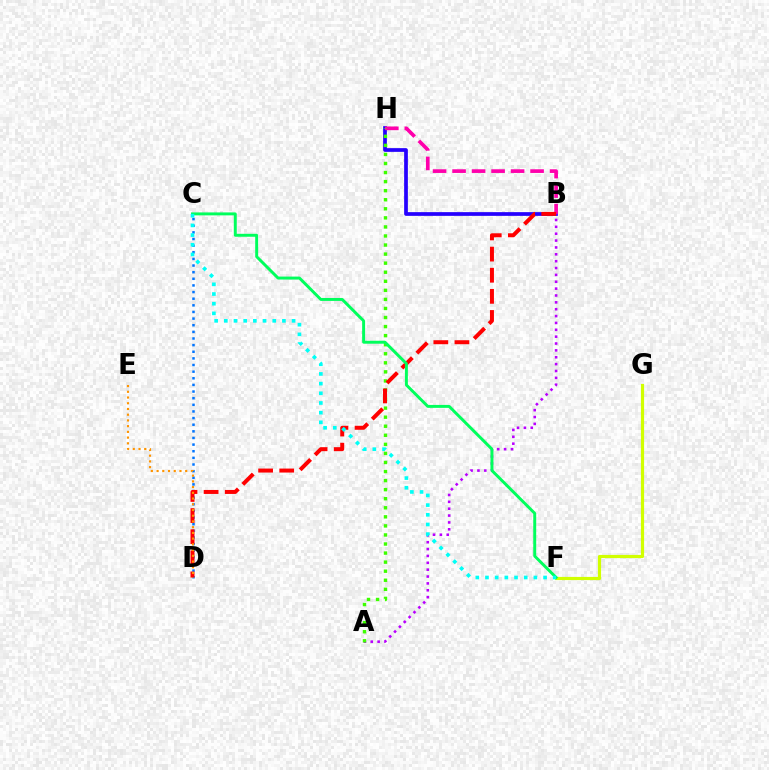{('B', 'H'): [{'color': '#2500ff', 'line_style': 'solid', 'thickness': 2.67}, {'color': '#ff00ac', 'line_style': 'dashed', 'thickness': 2.65}], ('A', 'B'): [{'color': '#b900ff', 'line_style': 'dotted', 'thickness': 1.86}], ('F', 'G'): [{'color': '#d1ff00', 'line_style': 'solid', 'thickness': 2.3}], ('C', 'D'): [{'color': '#0074ff', 'line_style': 'dotted', 'thickness': 1.8}], ('A', 'H'): [{'color': '#3dff00', 'line_style': 'dotted', 'thickness': 2.46}], ('B', 'D'): [{'color': '#ff0000', 'line_style': 'dashed', 'thickness': 2.87}], ('C', 'F'): [{'color': '#00ff5c', 'line_style': 'solid', 'thickness': 2.12}, {'color': '#00fff6', 'line_style': 'dotted', 'thickness': 2.63}], ('D', 'E'): [{'color': '#ff9400', 'line_style': 'dotted', 'thickness': 1.56}]}